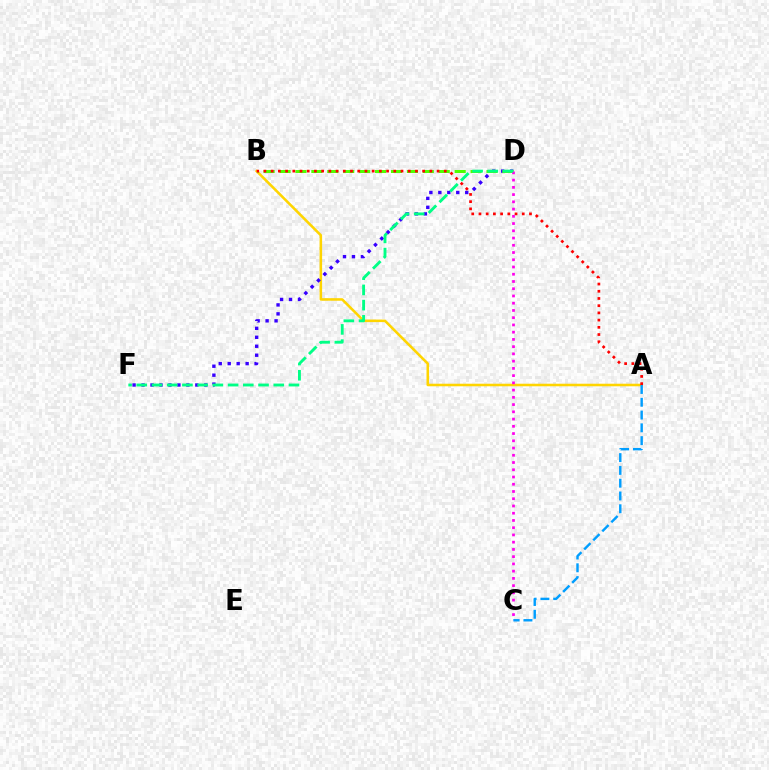{('A', 'B'): [{'color': '#ffd500', 'line_style': 'solid', 'thickness': 1.84}, {'color': '#ff0000', 'line_style': 'dotted', 'thickness': 1.96}], ('A', 'C'): [{'color': '#009eff', 'line_style': 'dashed', 'thickness': 1.74}], ('D', 'F'): [{'color': '#3700ff', 'line_style': 'dotted', 'thickness': 2.44}, {'color': '#00ff86', 'line_style': 'dashed', 'thickness': 2.07}], ('B', 'D'): [{'color': '#4fff00', 'line_style': 'dashed', 'thickness': 2.16}], ('C', 'D'): [{'color': '#ff00ed', 'line_style': 'dotted', 'thickness': 1.97}]}